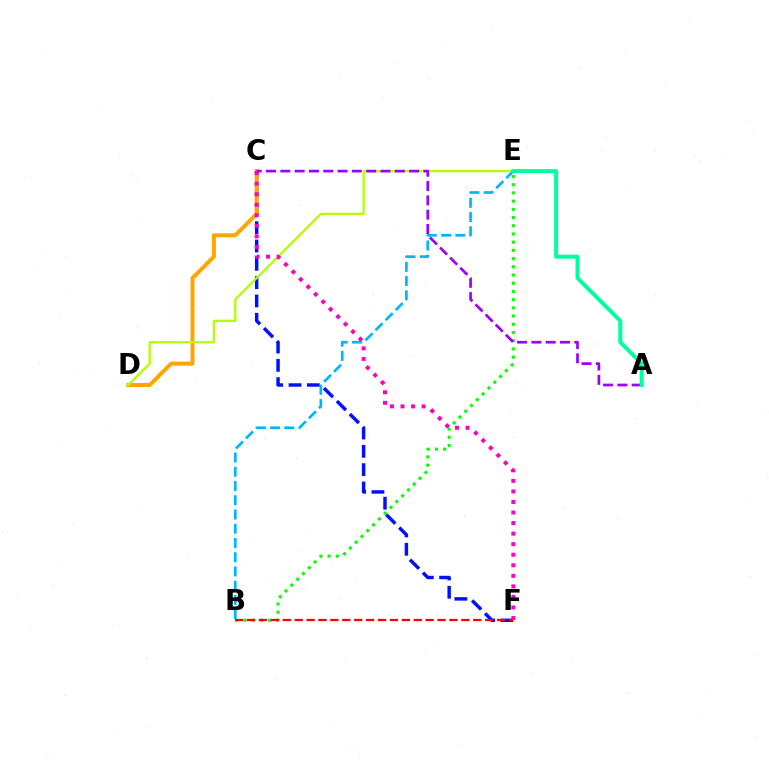{('C', 'F'): [{'color': '#0010ff', 'line_style': 'dashed', 'thickness': 2.49}, {'color': '#ff00bd', 'line_style': 'dotted', 'thickness': 2.87}], ('B', 'E'): [{'color': '#08ff00', 'line_style': 'dotted', 'thickness': 2.23}, {'color': '#00b5ff', 'line_style': 'dashed', 'thickness': 1.94}], ('C', 'D'): [{'color': '#ffa500', 'line_style': 'solid', 'thickness': 2.87}], ('B', 'F'): [{'color': '#ff0000', 'line_style': 'dashed', 'thickness': 1.62}], ('D', 'E'): [{'color': '#b3ff00', 'line_style': 'solid', 'thickness': 1.65}], ('A', 'C'): [{'color': '#9b00ff', 'line_style': 'dashed', 'thickness': 1.94}], ('A', 'E'): [{'color': '#00ff9d', 'line_style': 'solid', 'thickness': 2.86}]}